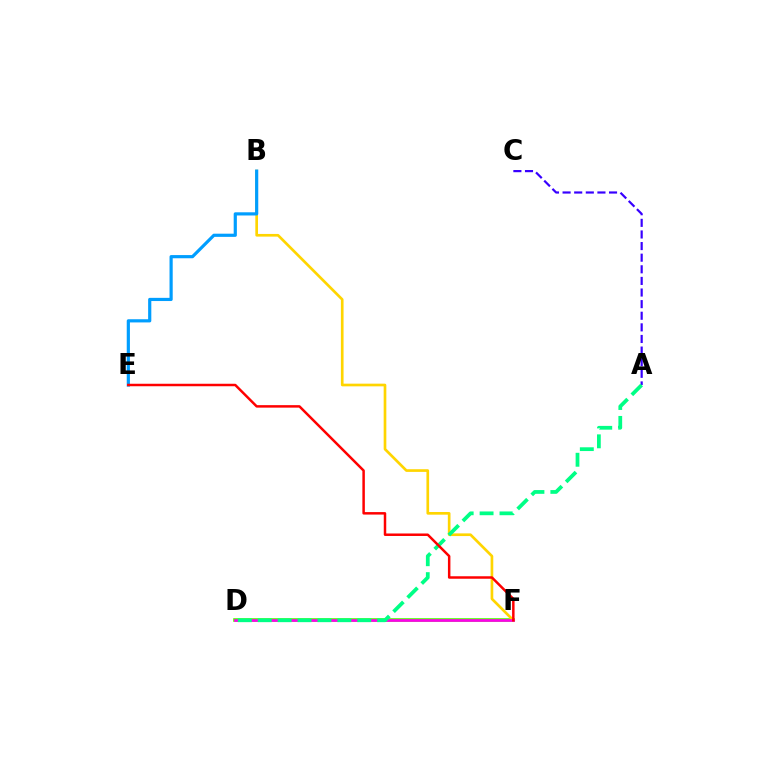{('D', 'F'): [{'color': '#4fff00', 'line_style': 'solid', 'thickness': 2.61}, {'color': '#ff00ed', 'line_style': 'solid', 'thickness': 1.93}], ('B', 'F'): [{'color': '#ffd500', 'line_style': 'solid', 'thickness': 1.93}], ('A', 'C'): [{'color': '#3700ff', 'line_style': 'dashed', 'thickness': 1.58}], ('B', 'E'): [{'color': '#009eff', 'line_style': 'solid', 'thickness': 2.29}], ('A', 'D'): [{'color': '#00ff86', 'line_style': 'dashed', 'thickness': 2.7}], ('E', 'F'): [{'color': '#ff0000', 'line_style': 'solid', 'thickness': 1.79}]}